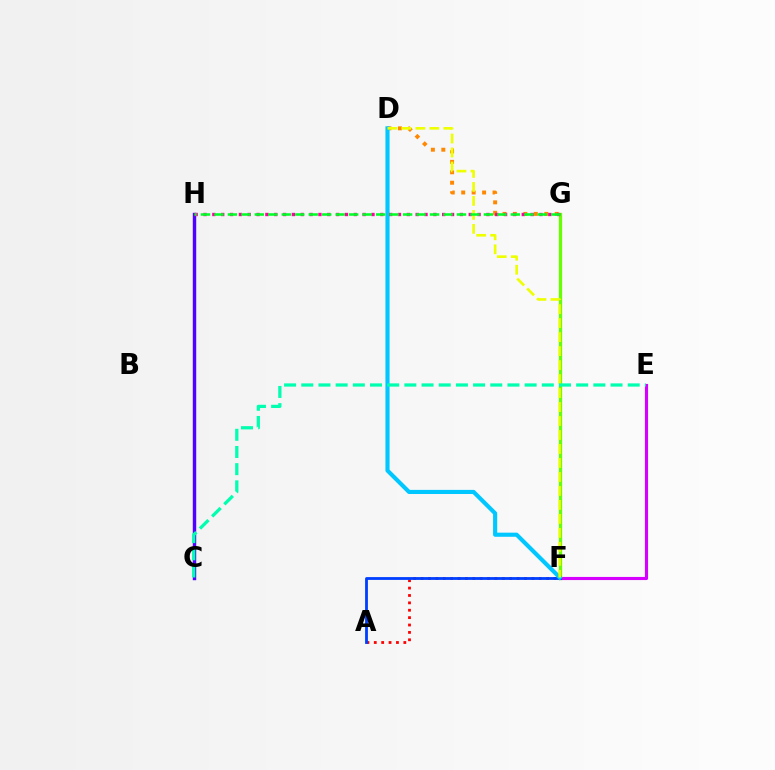{('A', 'F'): [{'color': '#ff0000', 'line_style': 'dotted', 'thickness': 2.01}, {'color': '#003fff', 'line_style': 'solid', 'thickness': 2.02}], ('F', 'G'): [{'color': '#66ff00', 'line_style': 'solid', 'thickness': 2.35}], ('E', 'F'): [{'color': '#d600ff', 'line_style': 'solid', 'thickness': 2.24}], ('D', 'G'): [{'color': '#ff8800', 'line_style': 'dotted', 'thickness': 2.84}], ('D', 'F'): [{'color': '#00c7ff', 'line_style': 'solid', 'thickness': 2.97}, {'color': '#eeff00', 'line_style': 'dashed', 'thickness': 1.9}], ('C', 'H'): [{'color': '#4f00ff', 'line_style': 'solid', 'thickness': 2.46}], ('G', 'H'): [{'color': '#ff00a0', 'line_style': 'dotted', 'thickness': 2.4}, {'color': '#00ff27', 'line_style': 'dashed', 'thickness': 1.83}], ('C', 'E'): [{'color': '#00ffaf', 'line_style': 'dashed', 'thickness': 2.33}]}